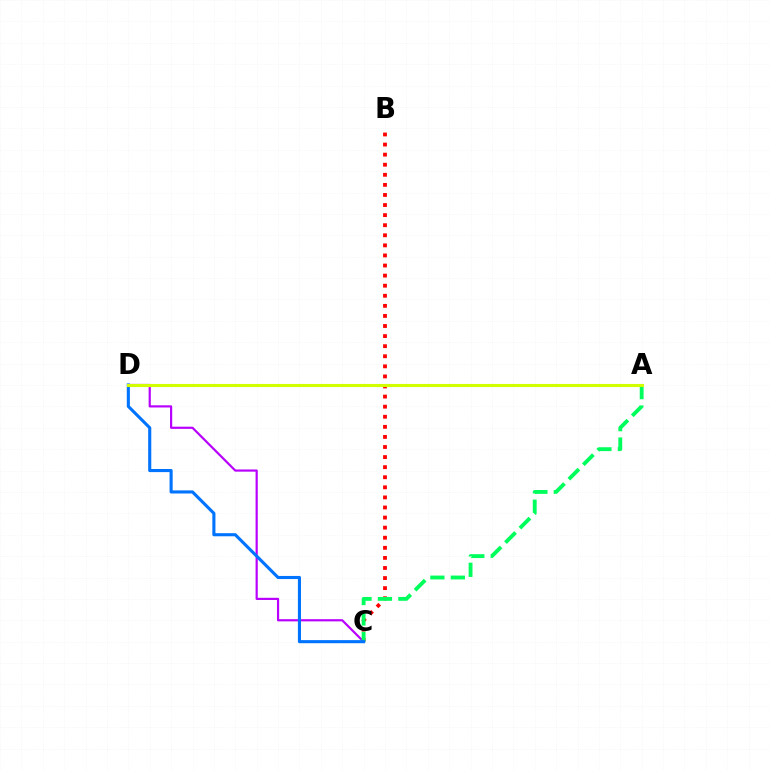{('B', 'C'): [{'color': '#ff0000', 'line_style': 'dotted', 'thickness': 2.74}], ('C', 'D'): [{'color': '#b900ff', 'line_style': 'solid', 'thickness': 1.57}, {'color': '#0074ff', 'line_style': 'solid', 'thickness': 2.23}], ('A', 'C'): [{'color': '#00ff5c', 'line_style': 'dashed', 'thickness': 2.78}], ('A', 'D'): [{'color': '#d1ff00', 'line_style': 'solid', 'thickness': 2.25}]}